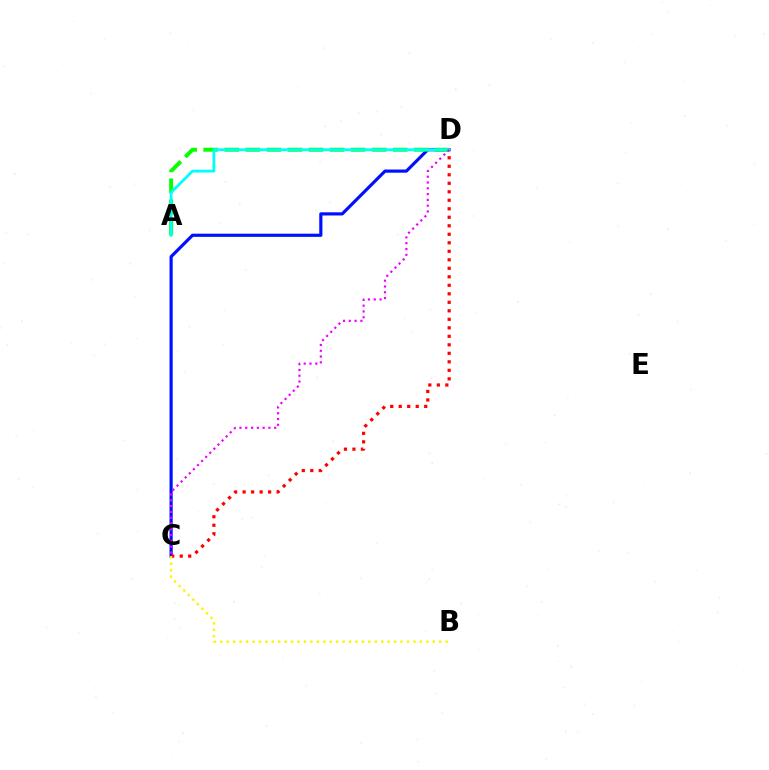{('C', 'D'): [{'color': '#0010ff', 'line_style': 'solid', 'thickness': 2.28}, {'color': '#ff0000', 'line_style': 'dotted', 'thickness': 2.31}, {'color': '#ee00ff', 'line_style': 'dotted', 'thickness': 1.57}], ('A', 'D'): [{'color': '#08ff00', 'line_style': 'dashed', 'thickness': 2.86}, {'color': '#00fff6', 'line_style': 'solid', 'thickness': 2.02}], ('B', 'C'): [{'color': '#fcf500', 'line_style': 'dotted', 'thickness': 1.75}]}